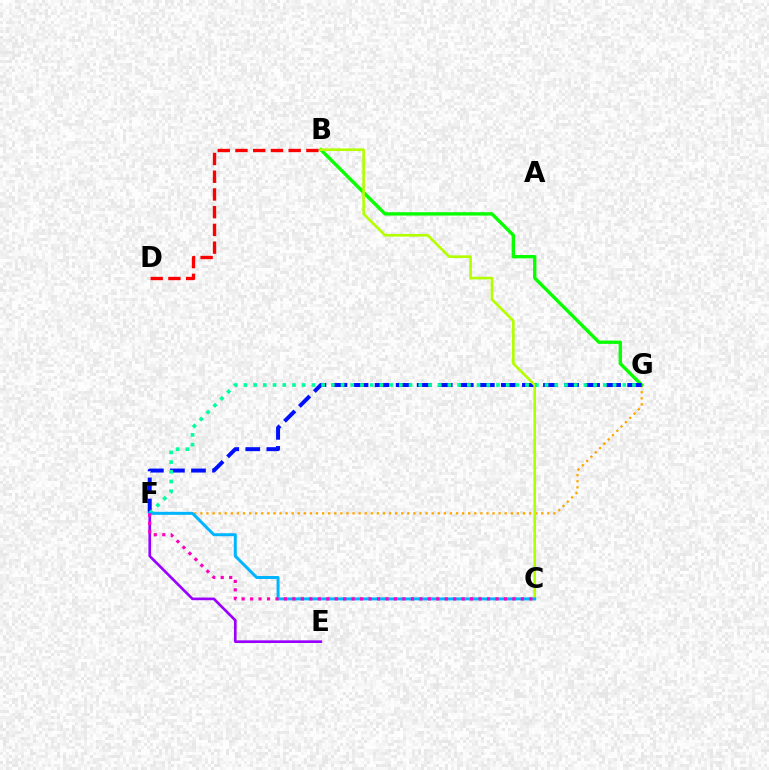{('E', 'F'): [{'color': '#9b00ff', 'line_style': 'solid', 'thickness': 1.92}], ('F', 'G'): [{'color': '#ffa500', 'line_style': 'dotted', 'thickness': 1.65}, {'color': '#0010ff', 'line_style': 'dashed', 'thickness': 2.86}, {'color': '#00ff9d', 'line_style': 'dotted', 'thickness': 2.64}], ('B', 'D'): [{'color': '#ff0000', 'line_style': 'dashed', 'thickness': 2.41}], ('B', 'G'): [{'color': '#08ff00', 'line_style': 'solid', 'thickness': 2.42}], ('B', 'C'): [{'color': '#b3ff00', 'line_style': 'solid', 'thickness': 1.9}], ('C', 'F'): [{'color': '#00b5ff', 'line_style': 'solid', 'thickness': 2.14}, {'color': '#ff00bd', 'line_style': 'dotted', 'thickness': 2.3}]}